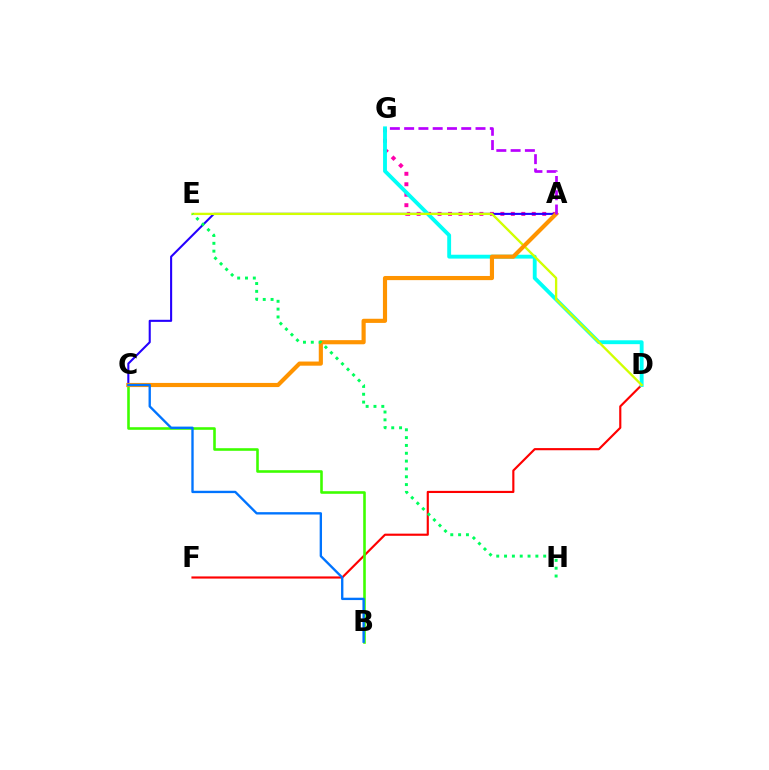{('D', 'F'): [{'color': '#ff0000', 'line_style': 'solid', 'thickness': 1.55}], ('A', 'G'): [{'color': '#ff00ac', 'line_style': 'dotted', 'thickness': 2.84}, {'color': '#b900ff', 'line_style': 'dashed', 'thickness': 1.94}], ('A', 'C'): [{'color': '#2500ff', 'line_style': 'solid', 'thickness': 1.5}, {'color': '#ff9400', 'line_style': 'solid', 'thickness': 2.99}], ('D', 'G'): [{'color': '#00fff6', 'line_style': 'solid', 'thickness': 2.78}], ('D', 'E'): [{'color': '#d1ff00', 'line_style': 'solid', 'thickness': 1.68}], ('B', 'C'): [{'color': '#3dff00', 'line_style': 'solid', 'thickness': 1.87}, {'color': '#0074ff', 'line_style': 'solid', 'thickness': 1.7}], ('E', 'H'): [{'color': '#00ff5c', 'line_style': 'dotted', 'thickness': 2.13}]}